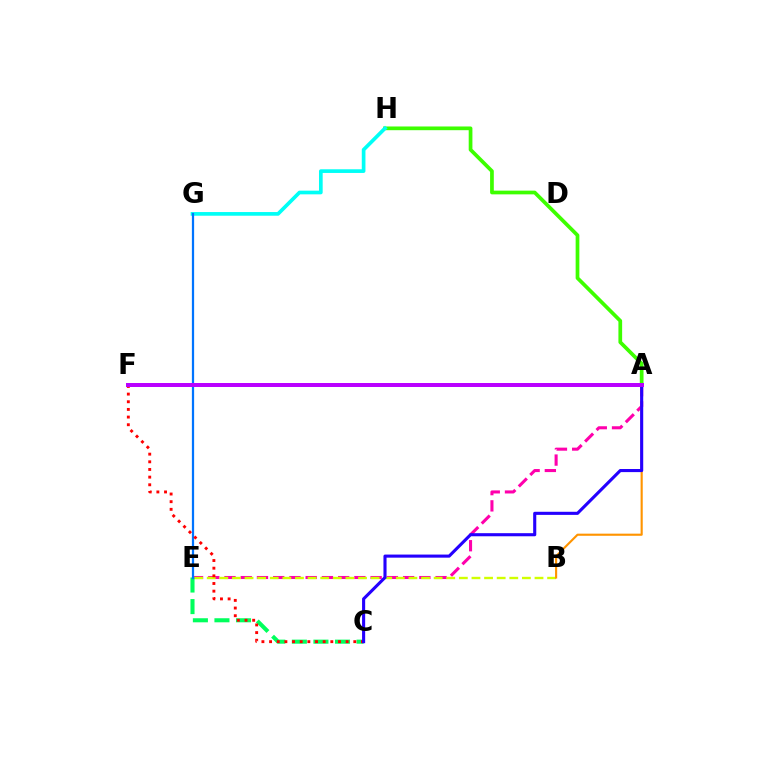{('A', 'E'): [{'color': '#ff00ac', 'line_style': 'dashed', 'thickness': 2.21}], ('A', 'H'): [{'color': '#3dff00', 'line_style': 'solid', 'thickness': 2.68}], ('G', 'H'): [{'color': '#00fff6', 'line_style': 'solid', 'thickness': 2.65}], ('B', 'E'): [{'color': '#d1ff00', 'line_style': 'dashed', 'thickness': 1.71}], ('C', 'E'): [{'color': '#00ff5c', 'line_style': 'dashed', 'thickness': 2.93}], ('A', 'B'): [{'color': '#ff9400', 'line_style': 'solid', 'thickness': 1.54}], ('E', 'G'): [{'color': '#0074ff', 'line_style': 'solid', 'thickness': 1.62}], ('C', 'F'): [{'color': '#ff0000', 'line_style': 'dotted', 'thickness': 2.08}], ('A', 'C'): [{'color': '#2500ff', 'line_style': 'solid', 'thickness': 2.23}], ('A', 'F'): [{'color': '#b900ff', 'line_style': 'solid', 'thickness': 2.87}]}